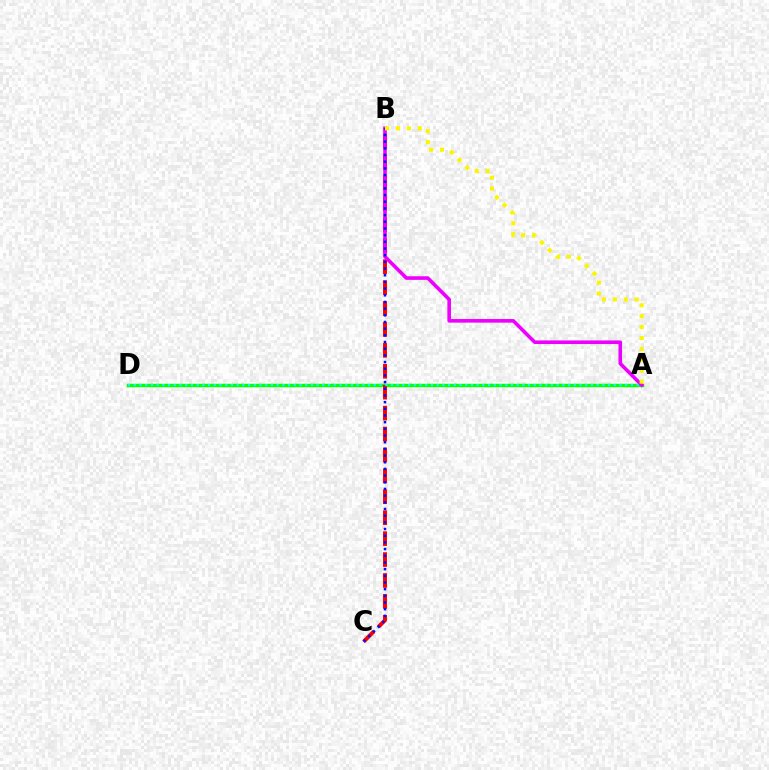{('A', 'D'): [{'color': '#08ff00', 'line_style': 'solid', 'thickness': 2.46}, {'color': '#00fff6', 'line_style': 'dotted', 'thickness': 1.55}], ('B', 'C'): [{'color': '#ff0000', 'line_style': 'dashed', 'thickness': 2.84}, {'color': '#0010ff', 'line_style': 'dotted', 'thickness': 1.81}], ('A', 'B'): [{'color': '#ee00ff', 'line_style': 'solid', 'thickness': 2.59}, {'color': '#fcf500', 'line_style': 'dotted', 'thickness': 2.96}]}